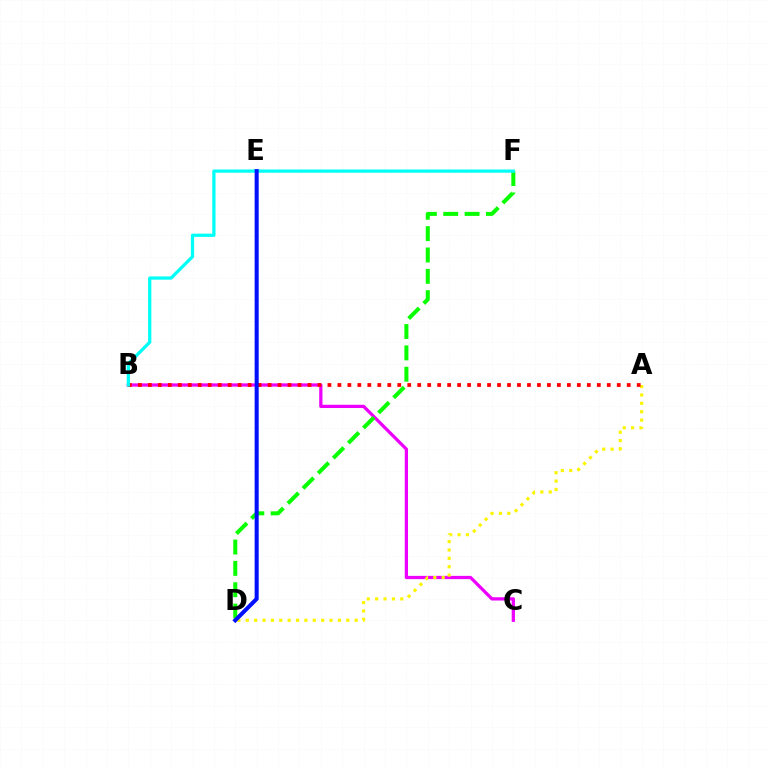{('B', 'C'): [{'color': '#ee00ff', 'line_style': 'solid', 'thickness': 2.35}], ('A', 'D'): [{'color': '#fcf500', 'line_style': 'dotted', 'thickness': 2.28}], ('A', 'B'): [{'color': '#ff0000', 'line_style': 'dotted', 'thickness': 2.71}], ('D', 'F'): [{'color': '#08ff00', 'line_style': 'dashed', 'thickness': 2.9}], ('B', 'F'): [{'color': '#00fff6', 'line_style': 'solid', 'thickness': 2.34}], ('D', 'E'): [{'color': '#0010ff', 'line_style': 'solid', 'thickness': 2.92}]}